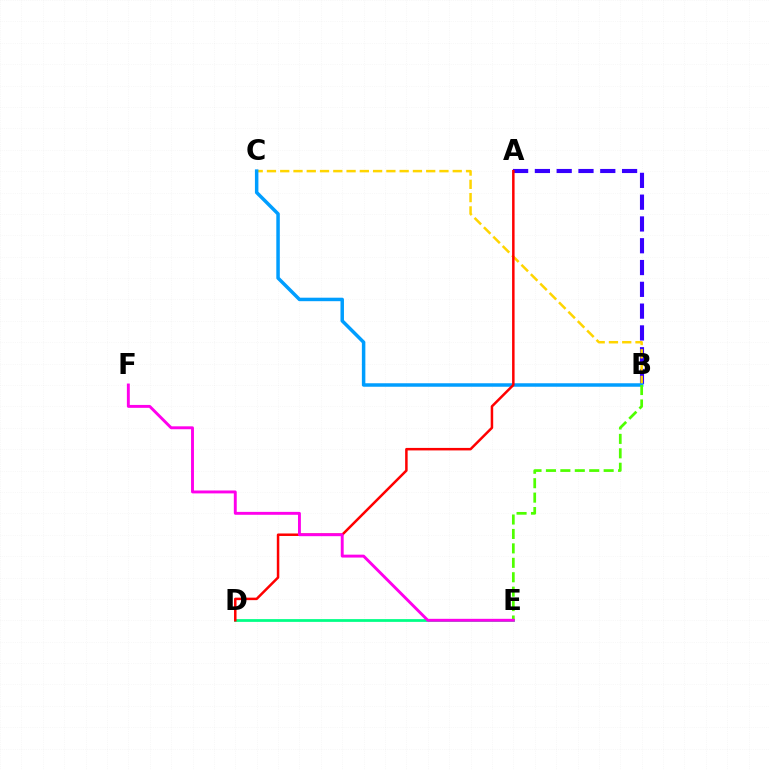{('A', 'B'): [{'color': '#3700ff', 'line_style': 'dashed', 'thickness': 2.96}], ('D', 'E'): [{'color': '#00ff86', 'line_style': 'solid', 'thickness': 1.99}], ('B', 'C'): [{'color': '#ffd500', 'line_style': 'dashed', 'thickness': 1.8}, {'color': '#009eff', 'line_style': 'solid', 'thickness': 2.51}], ('A', 'D'): [{'color': '#ff0000', 'line_style': 'solid', 'thickness': 1.8}], ('B', 'E'): [{'color': '#4fff00', 'line_style': 'dashed', 'thickness': 1.96}], ('E', 'F'): [{'color': '#ff00ed', 'line_style': 'solid', 'thickness': 2.1}]}